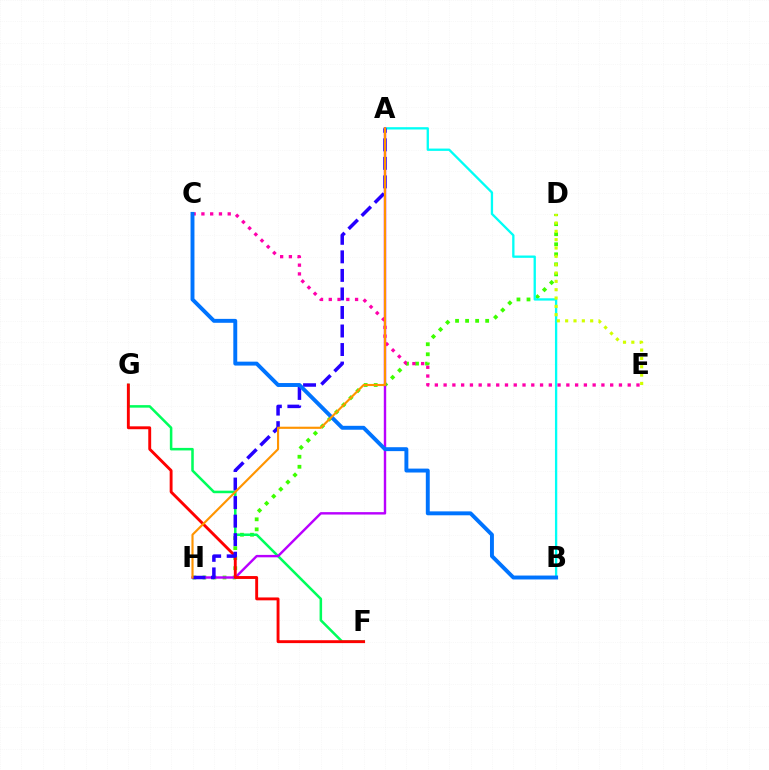{('D', 'H'): [{'color': '#3dff00', 'line_style': 'dotted', 'thickness': 2.73}], ('F', 'G'): [{'color': '#00ff5c', 'line_style': 'solid', 'thickness': 1.83}, {'color': '#ff0000', 'line_style': 'solid', 'thickness': 2.08}], ('A', 'B'): [{'color': '#00fff6', 'line_style': 'solid', 'thickness': 1.67}], ('A', 'H'): [{'color': '#b900ff', 'line_style': 'solid', 'thickness': 1.74}, {'color': '#2500ff', 'line_style': 'dashed', 'thickness': 2.52}, {'color': '#ff9400', 'line_style': 'solid', 'thickness': 1.55}], ('D', 'E'): [{'color': '#d1ff00', 'line_style': 'dotted', 'thickness': 2.27}], ('C', 'E'): [{'color': '#ff00ac', 'line_style': 'dotted', 'thickness': 2.38}], ('B', 'C'): [{'color': '#0074ff', 'line_style': 'solid', 'thickness': 2.82}]}